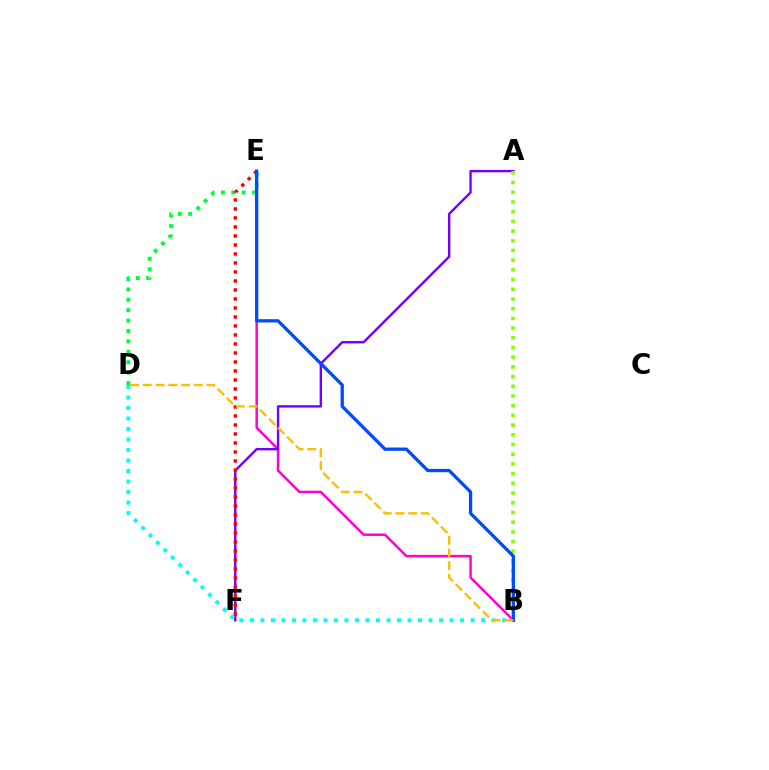{('B', 'E'): [{'color': '#ff00cf', 'line_style': 'solid', 'thickness': 1.79}, {'color': '#004bff', 'line_style': 'solid', 'thickness': 2.37}], ('A', 'F'): [{'color': '#7200ff', 'line_style': 'solid', 'thickness': 1.72}], ('A', 'B'): [{'color': '#84ff00', 'line_style': 'dotted', 'thickness': 2.64}], ('D', 'E'): [{'color': '#00ff39', 'line_style': 'dotted', 'thickness': 2.83}], ('B', 'D'): [{'color': '#00fff6', 'line_style': 'dotted', 'thickness': 2.85}, {'color': '#ffbd00', 'line_style': 'dashed', 'thickness': 1.73}], ('E', 'F'): [{'color': '#ff0000', 'line_style': 'dotted', 'thickness': 2.45}]}